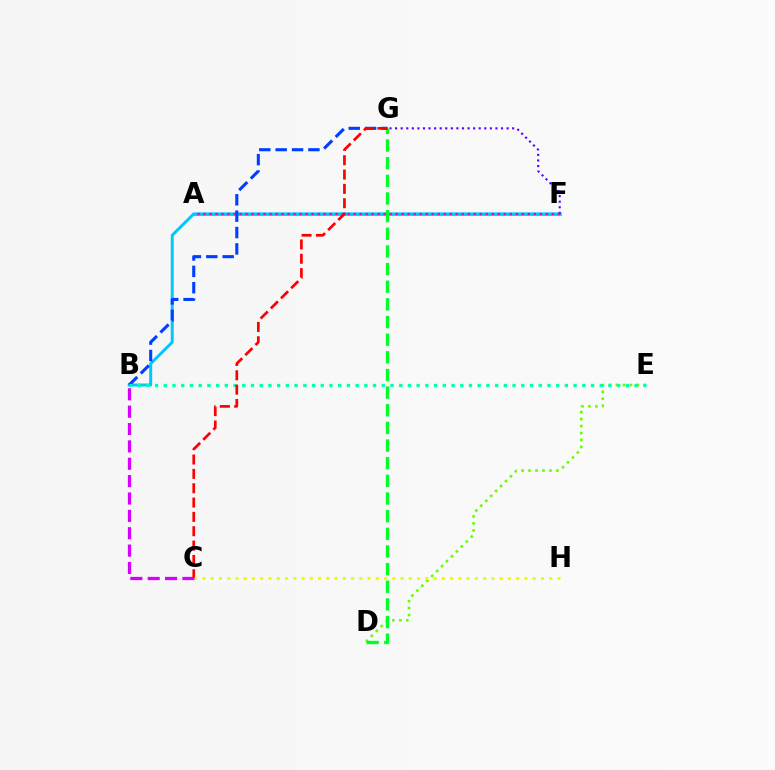{('A', 'F'): [{'color': '#ff8800', 'line_style': 'solid', 'thickness': 2.04}, {'color': '#ff00a0', 'line_style': 'dotted', 'thickness': 1.63}], ('D', 'E'): [{'color': '#66ff00', 'line_style': 'dotted', 'thickness': 1.89}], ('C', 'H'): [{'color': '#eeff00', 'line_style': 'dotted', 'thickness': 2.24}], ('B', 'F'): [{'color': '#00c7ff', 'line_style': 'solid', 'thickness': 2.14}], ('D', 'G'): [{'color': '#00ff27', 'line_style': 'dashed', 'thickness': 2.4}], ('F', 'G'): [{'color': '#4f00ff', 'line_style': 'dotted', 'thickness': 1.51}], ('B', 'C'): [{'color': '#d600ff', 'line_style': 'dashed', 'thickness': 2.36}], ('B', 'G'): [{'color': '#003fff', 'line_style': 'dashed', 'thickness': 2.22}], ('B', 'E'): [{'color': '#00ffaf', 'line_style': 'dotted', 'thickness': 2.37}], ('C', 'G'): [{'color': '#ff0000', 'line_style': 'dashed', 'thickness': 1.95}]}